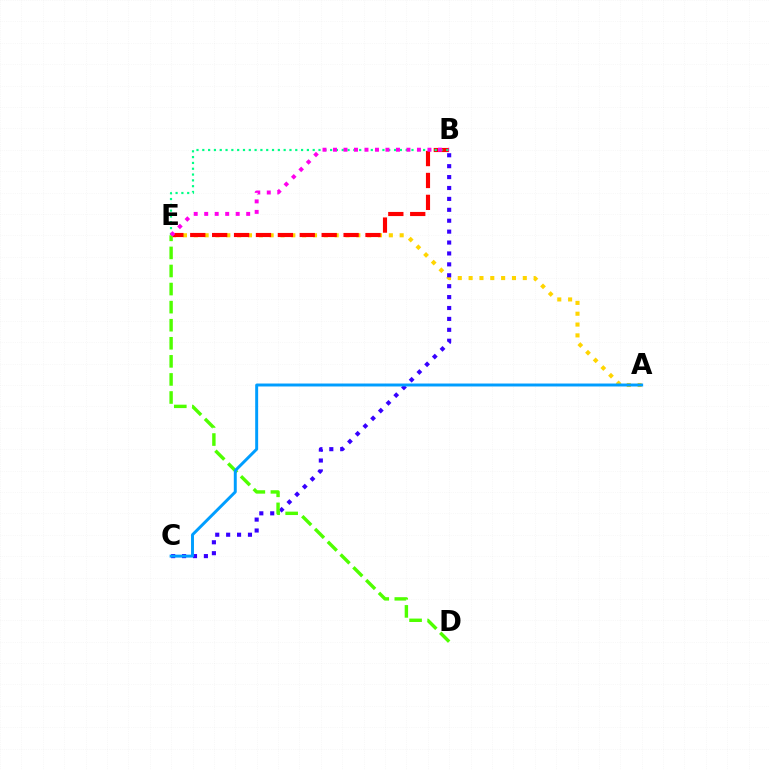{('A', 'E'): [{'color': '#ffd500', 'line_style': 'dotted', 'thickness': 2.94}], ('B', 'E'): [{'color': '#ff0000', 'line_style': 'dashed', 'thickness': 2.98}, {'color': '#00ff86', 'line_style': 'dotted', 'thickness': 1.58}, {'color': '#ff00ed', 'line_style': 'dotted', 'thickness': 2.85}], ('B', 'C'): [{'color': '#3700ff', 'line_style': 'dotted', 'thickness': 2.96}], ('D', 'E'): [{'color': '#4fff00', 'line_style': 'dashed', 'thickness': 2.46}], ('A', 'C'): [{'color': '#009eff', 'line_style': 'solid', 'thickness': 2.13}]}